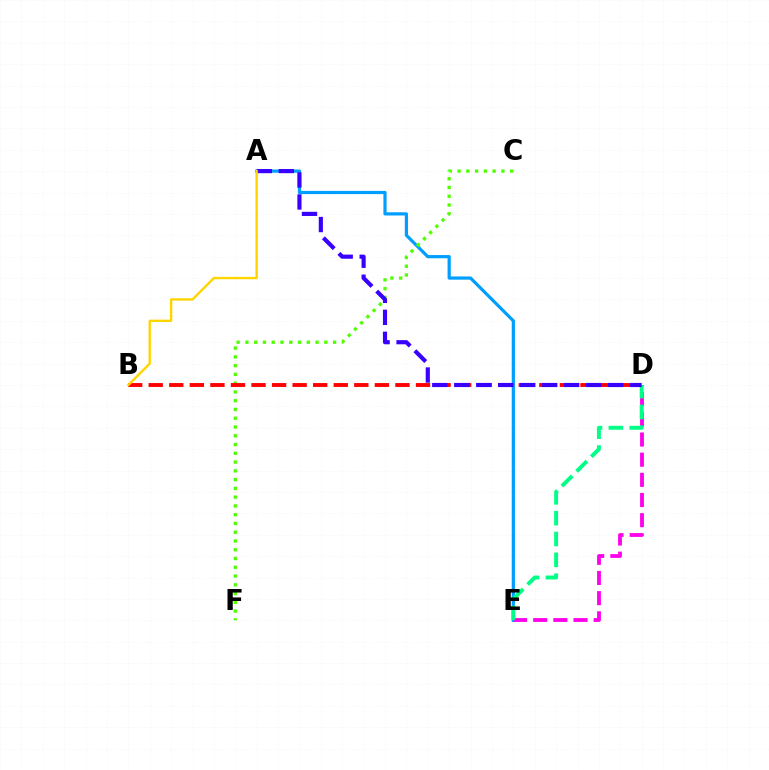{('A', 'E'): [{'color': '#009eff', 'line_style': 'solid', 'thickness': 2.3}], ('C', 'F'): [{'color': '#4fff00', 'line_style': 'dotted', 'thickness': 2.38}], ('D', 'E'): [{'color': '#ff00ed', 'line_style': 'dashed', 'thickness': 2.74}, {'color': '#00ff86', 'line_style': 'dashed', 'thickness': 2.83}], ('B', 'D'): [{'color': '#ff0000', 'line_style': 'dashed', 'thickness': 2.79}], ('A', 'D'): [{'color': '#3700ff', 'line_style': 'dashed', 'thickness': 2.99}], ('A', 'B'): [{'color': '#ffd500', 'line_style': 'solid', 'thickness': 1.72}]}